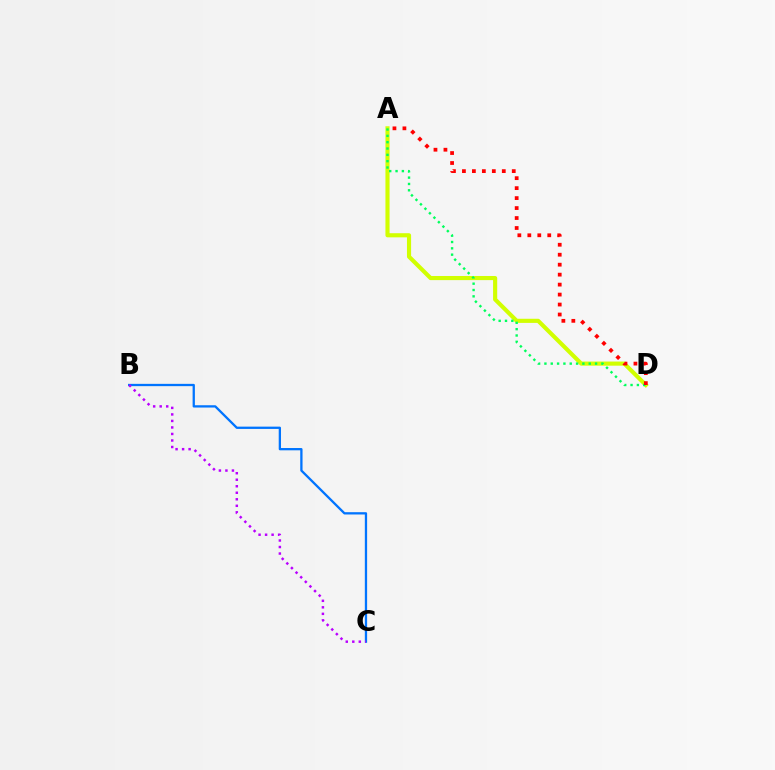{('A', 'D'): [{'color': '#d1ff00', 'line_style': 'solid', 'thickness': 2.97}, {'color': '#00ff5c', 'line_style': 'dotted', 'thickness': 1.72}, {'color': '#ff0000', 'line_style': 'dotted', 'thickness': 2.71}], ('B', 'C'): [{'color': '#0074ff', 'line_style': 'solid', 'thickness': 1.65}, {'color': '#b900ff', 'line_style': 'dotted', 'thickness': 1.77}]}